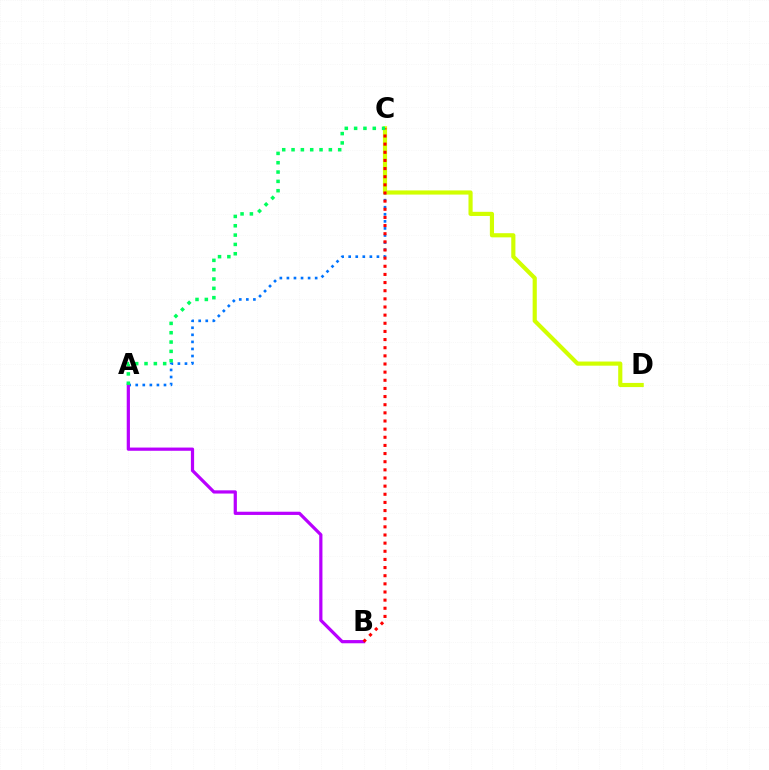{('A', 'C'): [{'color': '#0074ff', 'line_style': 'dotted', 'thickness': 1.92}, {'color': '#00ff5c', 'line_style': 'dotted', 'thickness': 2.53}], ('A', 'B'): [{'color': '#b900ff', 'line_style': 'solid', 'thickness': 2.32}], ('C', 'D'): [{'color': '#d1ff00', 'line_style': 'solid', 'thickness': 2.99}], ('B', 'C'): [{'color': '#ff0000', 'line_style': 'dotted', 'thickness': 2.21}]}